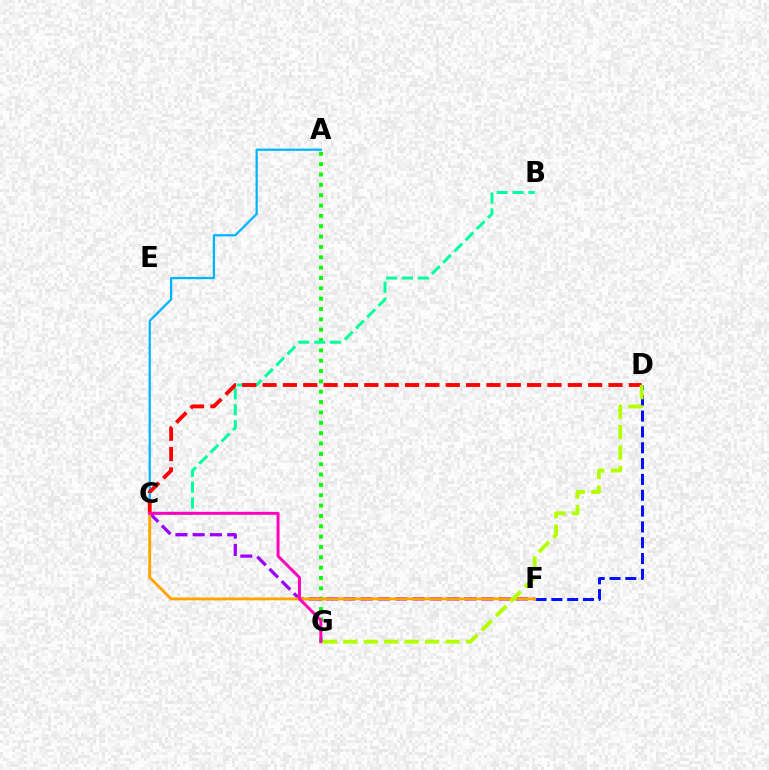{('A', 'G'): [{'color': '#08ff00', 'line_style': 'dotted', 'thickness': 2.81}], ('A', 'C'): [{'color': '#00b5ff', 'line_style': 'solid', 'thickness': 1.63}], ('B', 'C'): [{'color': '#00ff9d', 'line_style': 'dashed', 'thickness': 2.15}], ('C', 'D'): [{'color': '#ff0000', 'line_style': 'dashed', 'thickness': 2.76}], ('D', 'F'): [{'color': '#0010ff', 'line_style': 'dashed', 'thickness': 2.15}], ('C', 'F'): [{'color': '#9b00ff', 'line_style': 'dashed', 'thickness': 2.34}, {'color': '#ffa500', 'line_style': 'solid', 'thickness': 2.08}], ('D', 'G'): [{'color': '#b3ff00', 'line_style': 'dashed', 'thickness': 2.78}], ('C', 'G'): [{'color': '#ff00bd', 'line_style': 'solid', 'thickness': 2.15}]}